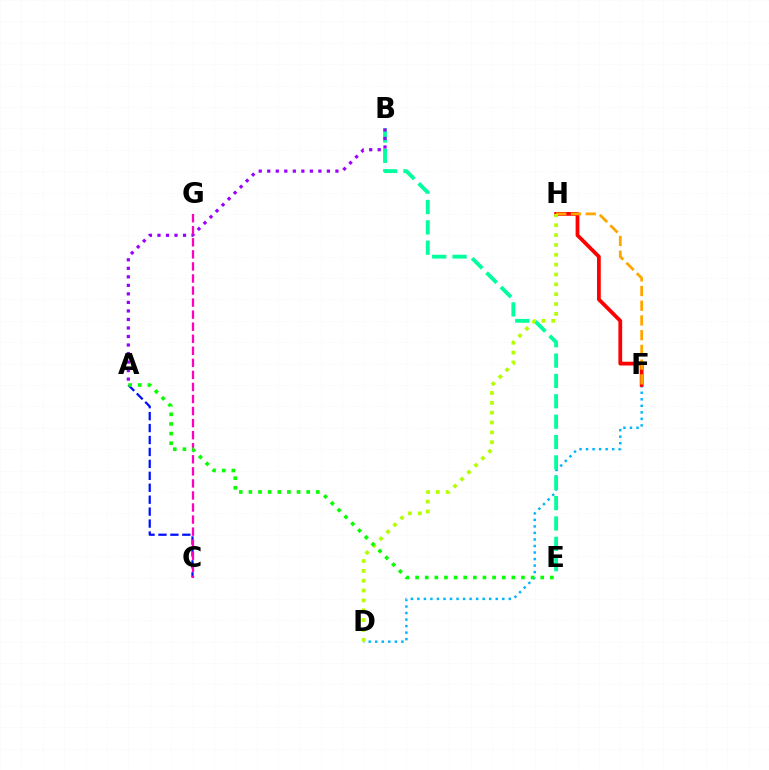{('D', 'F'): [{'color': '#00b5ff', 'line_style': 'dotted', 'thickness': 1.77}], ('F', 'H'): [{'color': '#ff0000', 'line_style': 'solid', 'thickness': 2.71}, {'color': '#ffa500', 'line_style': 'dashed', 'thickness': 2.0}], ('B', 'E'): [{'color': '#00ff9d', 'line_style': 'dashed', 'thickness': 2.77}], ('A', 'B'): [{'color': '#9b00ff', 'line_style': 'dotted', 'thickness': 2.32}], ('A', 'C'): [{'color': '#0010ff', 'line_style': 'dashed', 'thickness': 1.62}], ('D', 'H'): [{'color': '#b3ff00', 'line_style': 'dotted', 'thickness': 2.68}], ('C', 'G'): [{'color': '#ff00bd', 'line_style': 'dashed', 'thickness': 1.64}], ('A', 'E'): [{'color': '#08ff00', 'line_style': 'dotted', 'thickness': 2.62}]}